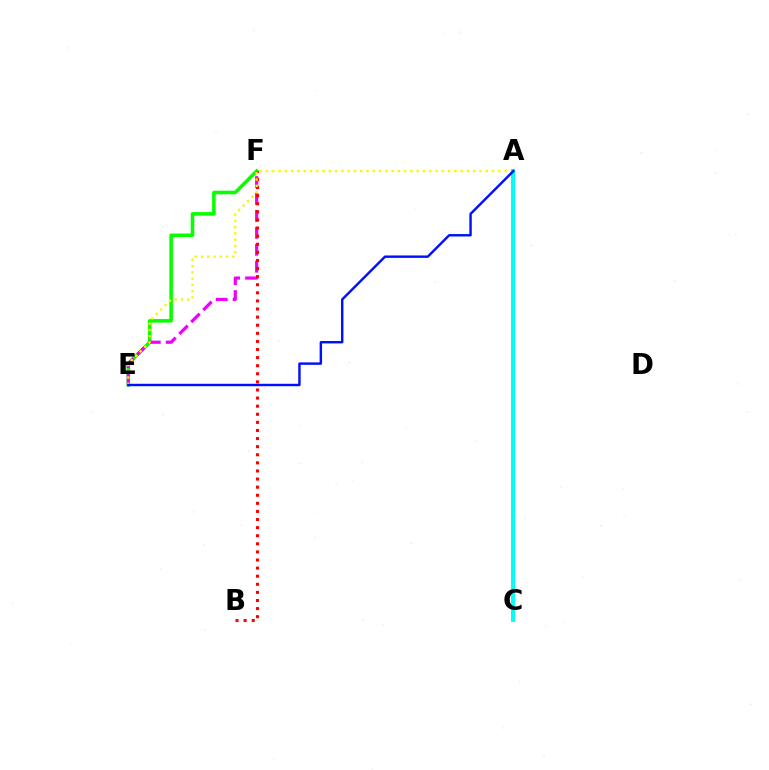{('E', 'F'): [{'color': '#08ff00', 'line_style': 'solid', 'thickness': 2.58}, {'color': '#ee00ff', 'line_style': 'dashed', 'thickness': 2.3}], ('B', 'F'): [{'color': '#ff0000', 'line_style': 'dotted', 'thickness': 2.2}], ('A', 'E'): [{'color': '#fcf500', 'line_style': 'dotted', 'thickness': 1.71}, {'color': '#0010ff', 'line_style': 'solid', 'thickness': 1.75}], ('A', 'C'): [{'color': '#00fff6', 'line_style': 'solid', 'thickness': 2.9}]}